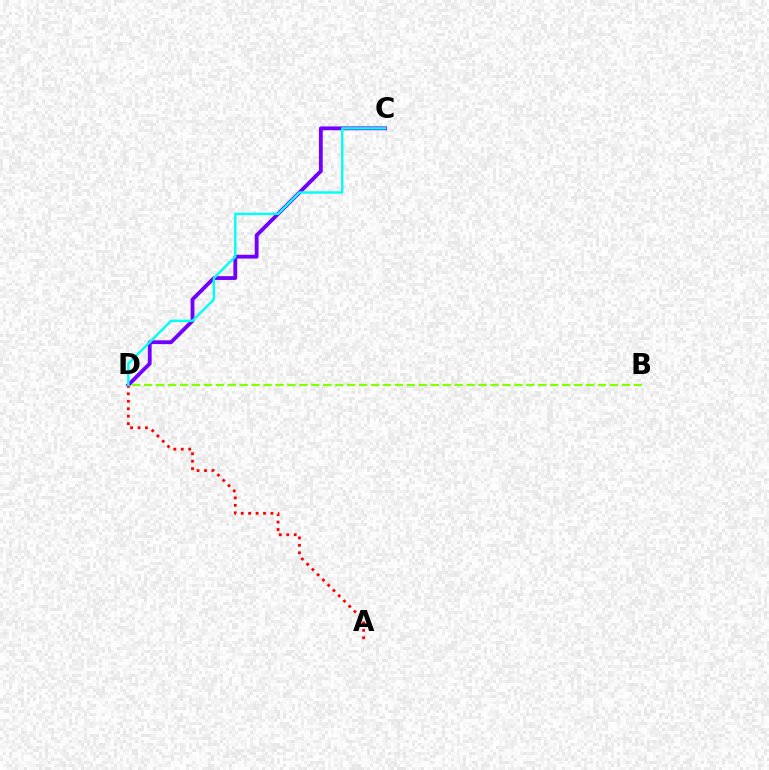{('C', 'D'): [{'color': '#7200ff', 'line_style': 'solid', 'thickness': 2.75}, {'color': '#00fff6', 'line_style': 'solid', 'thickness': 1.73}], ('A', 'D'): [{'color': '#ff0000', 'line_style': 'dotted', 'thickness': 2.02}], ('B', 'D'): [{'color': '#84ff00', 'line_style': 'dashed', 'thickness': 1.62}]}